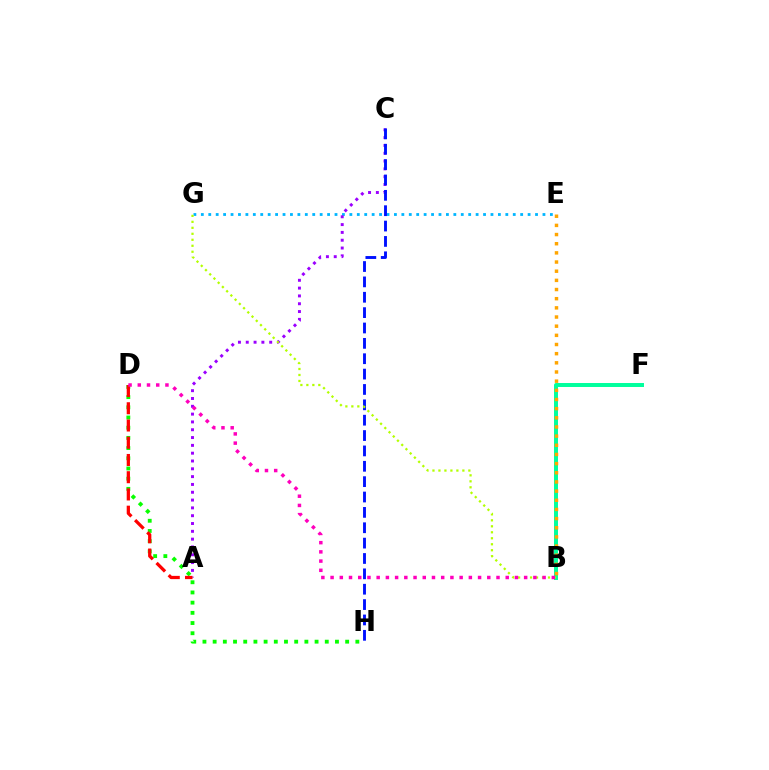{('D', 'H'): [{'color': '#08ff00', 'line_style': 'dotted', 'thickness': 2.77}], ('E', 'G'): [{'color': '#00b5ff', 'line_style': 'dotted', 'thickness': 2.02}], ('A', 'C'): [{'color': '#9b00ff', 'line_style': 'dotted', 'thickness': 2.12}], ('C', 'H'): [{'color': '#0010ff', 'line_style': 'dashed', 'thickness': 2.09}], ('B', 'F'): [{'color': '#00ff9d', 'line_style': 'solid', 'thickness': 2.86}], ('A', 'D'): [{'color': '#ff0000', 'line_style': 'dashed', 'thickness': 2.34}], ('B', 'G'): [{'color': '#b3ff00', 'line_style': 'dotted', 'thickness': 1.63}], ('B', 'E'): [{'color': '#ffa500', 'line_style': 'dotted', 'thickness': 2.49}], ('B', 'D'): [{'color': '#ff00bd', 'line_style': 'dotted', 'thickness': 2.5}]}